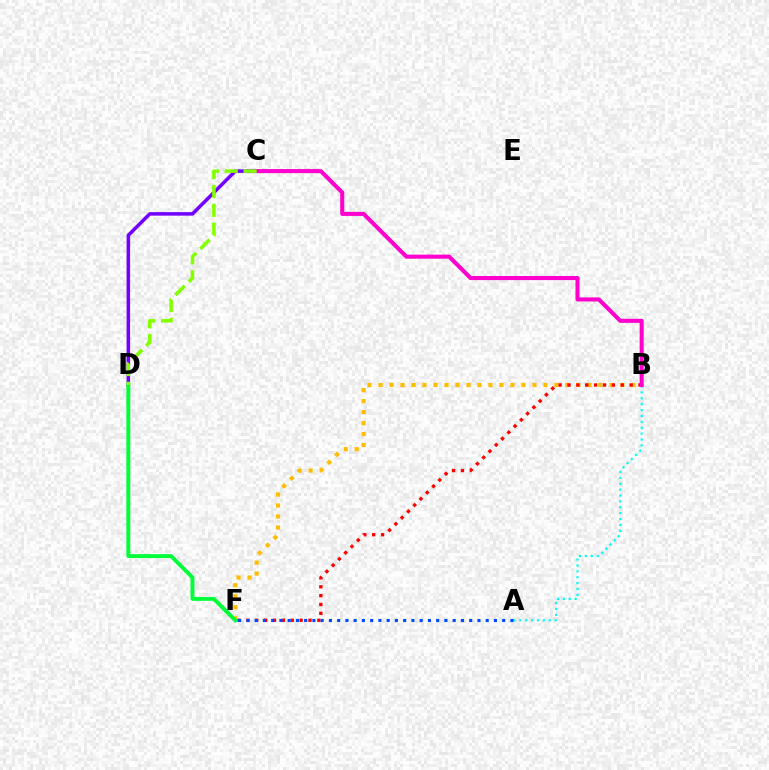{('C', 'D'): [{'color': '#7200ff', 'line_style': 'solid', 'thickness': 2.54}, {'color': '#84ff00', 'line_style': 'dashed', 'thickness': 2.56}], ('B', 'F'): [{'color': '#ffbd00', 'line_style': 'dotted', 'thickness': 2.99}, {'color': '#ff0000', 'line_style': 'dotted', 'thickness': 2.41}], ('A', 'B'): [{'color': '#00fff6', 'line_style': 'dotted', 'thickness': 1.6}], ('A', 'F'): [{'color': '#004bff', 'line_style': 'dotted', 'thickness': 2.24}], ('B', 'C'): [{'color': '#ff00cf', 'line_style': 'solid', 'thickness': 2.92}], ('D', 'F'): [{'color': '#00ff39', 'line_style': 'solid', 'thickness': 2.83}]}